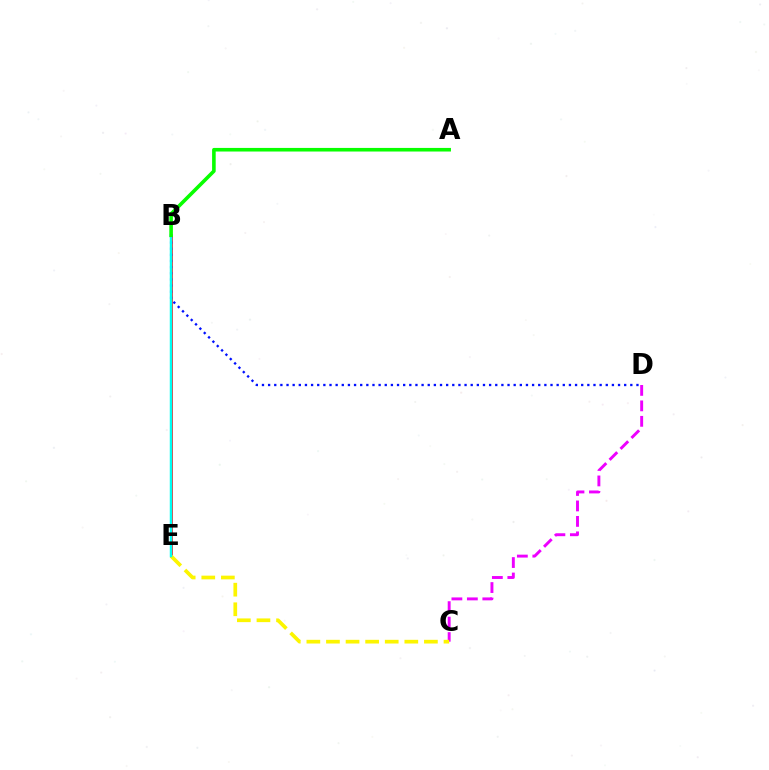{('C', 'D'): [{'color': '#ee00ff', 'line_style': 'dashed', 'thickness': 2.1}], ('B', 'E'): [{'color': '#ff0000', 'line_style': 'solid', 'thickness': 1.86}, {'color': '#00fff6', 'line_style': 'solid', 'thickness': 1.78}], ('C', 'E'): [{'color': '#fcf500', 'line_style': 'dashed', 'thickness': 2.66}], ('B', 'D'): [{'color': '#0010ff', 'line_style': 'dotted', 'thickness': 1.67}], ('A', 'B'): [{'color': '#08ff00', 'line_style': 'solid', 'thickness': 2.59}]}